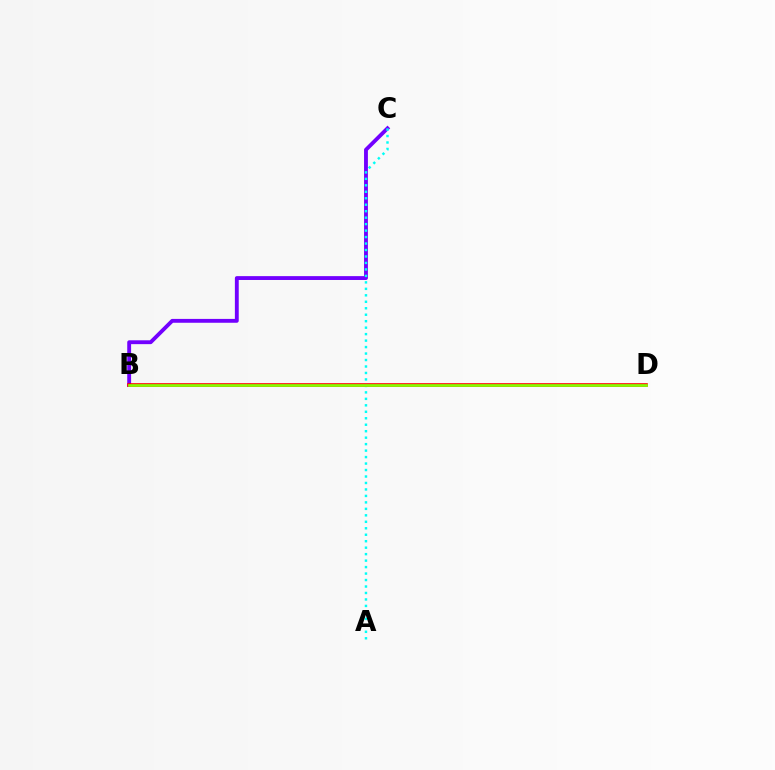{('B', 'C'): [{'color': '#7200ff', 'line_style': 'solid', 'thickness': 2.78}], ('A', 'C'): [{'color': '#00fff6', 'line_style': 'dotted', 'thickness': 1.76}], ('B', 'D'): [{'color': '#ff0000', 'line_style': 'solid', 'thickness': 2.61}, {'color': '#84ff00', 'line_style': 'solid', 'thickness': 1.95}]}